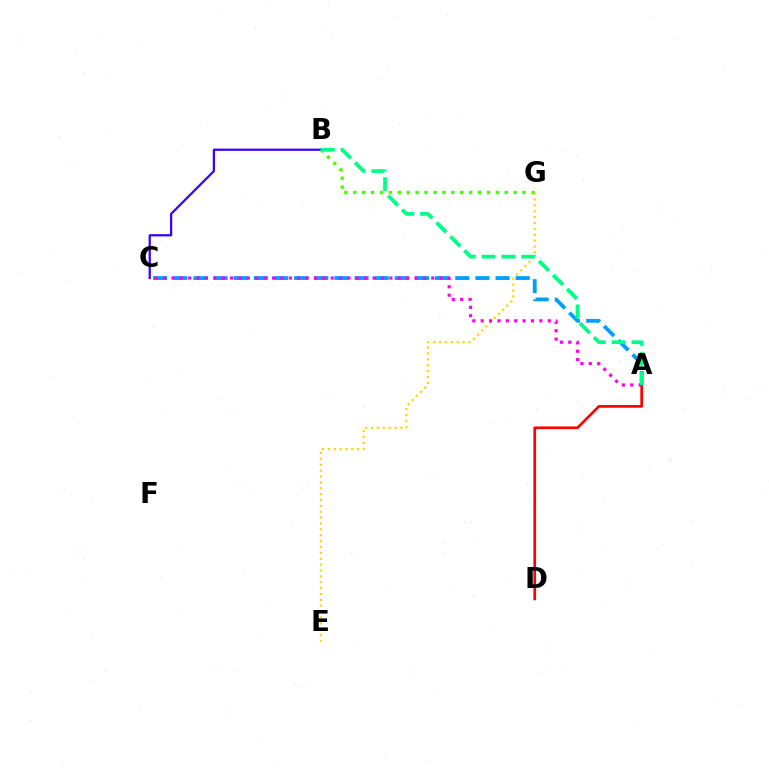{('A', 'C'): [{'color': '#009eff', 'line_style': 'dashed', 'thickness': 2.74}, {'color': '#ff00ed', 'line_style': 'dotted', 'thickness': 2.28}], ('E', 'G'): [{'color': '#ffd500', 'line_style': 'dotted', 'thickness': 1.6}], ('B', 'C'): [{'color': '#3700ff', 'line_style': 'solid', 'thickness': 1.62}], ('B', 'G'): [{'color': '#4fff00', 'line_style': 'dotted', 'thickness': 2.42}], ('A', 'D'): [{'color': '#ff0000', 'line_style': 'solid', 'thickness': 1.94}], ('A', 'B'): [{'color': '#00ff86', 'line_style': 'dashed', 'thickness': 2.69}]}